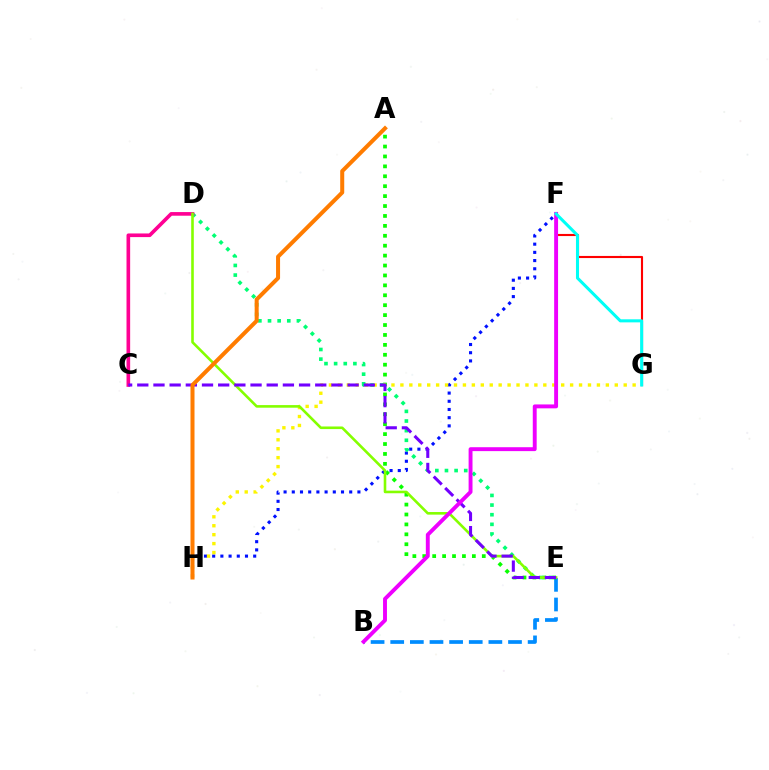{('F', 'H'): [{'color': '#0010ff', 'line_style': 'dotted', 'thickness': 2.23}], ('B', 'E'): [{'color': '#008cff', 'line_style': 'dashed', 'thickness': 2.67}], ('A', 'E'): [{'color': '#08ff00', 'line_style': 'dotted', 'thickness': 2.69}], ('G', 'H'): [{'color': '#fcf500', 'line_style': 'dotted', 'thickness': 2.43}], ('D', 'E'): [{'color': '#00ff74', 'line_style': 'dotted', 'thickness': 2.62}, {'color': '#84ff00', 'line_style': 'solid', 'thickness': 1.87}], ('C', 'D'): [{'color': '#ff0094', 'line_style': 'solid', 'thickness': 2.62}], ('C', 'E'): [{'color': '#7200ff', 'line_style': 'dashed', 'thickness': 2.2}], ('F', 'G'): [{'color': '#ff0000', 'line_style': 'solid', 'thickness': 1.52}, {'color': '#00fff6', 'line_style': 'solid', 'thickness': 2.2}], ('B', 'F'): [{'color': '#ee00ff', 'line_style': 'solid', 'thickness': 2.81}], ('A', 'H'): [{'color': '#ff7c00', 'line_style': 'solid', 'thickness': 2.89}]}